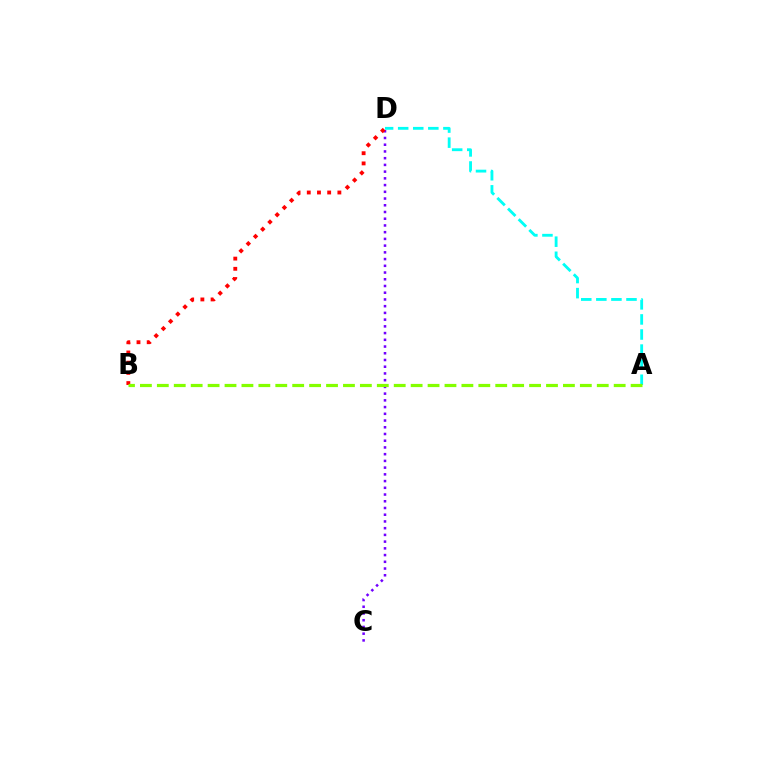{('A', 'D'): [{'color': '#00fff6', 'line_style': 'dashed', 'thickness': 2.05}], ('C', 'D'): [{'color': '#7200ff', 'line_style': 'dotted', 'thickness': 1.83}], ('B', 'D'): [{'color': '#ff0000', 'line_style': 'dotted', 'thickness': 2.77}], ('A', 'B'): [{'color': '#84ff00', 'line_style': 'dashed', 'thickness': 2.3}]}